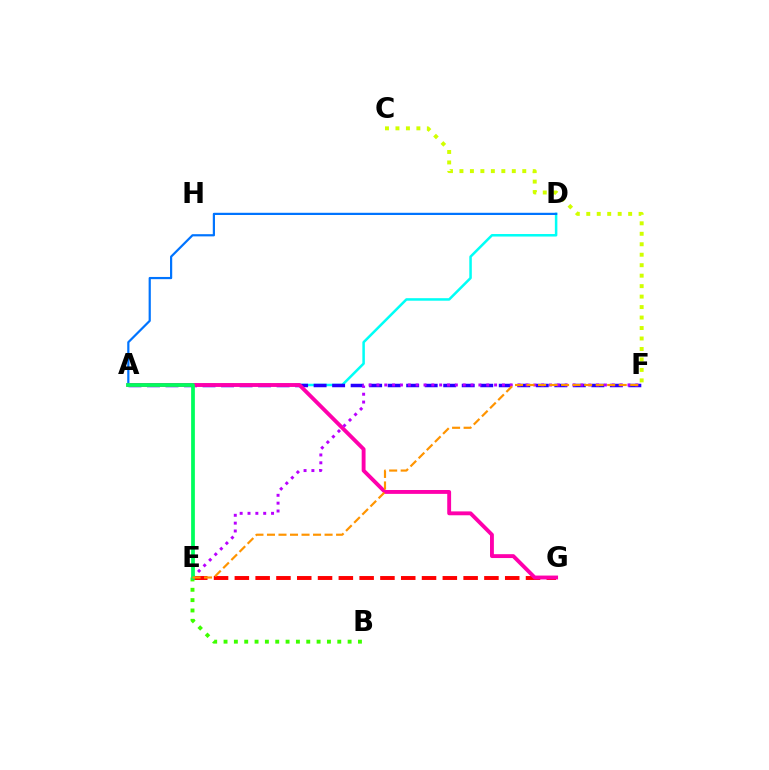{('B', 'E'): [{'color': '#3dff00', 'line_style': 'dotted', 'thickness': 2.81}], ('A', 'D'): [{'color': '#00fff6', 'line_style': 'solid', 'thickness': 1.81}, {'color': '#0074ff', 'line_style': 'solid', 'thickness': 1.59}], ('A', 'F'): [{'color': '#2500ff', 'line_style': 'dashed', 'thickness': 2.52}], ('C', 'F'): [{'color': '#d1ff00', 'line_style': 'dotted', 'thickness': 2.85}], ('E', 'G'): [{'color': '#ff0000', 'line_style': 'dashed', 'thickness': 2.83}], ('A', 'G'): [{'color': '#ff00ac', 'line_style': 'solid', 'thickness': 2.79}], ('E', 'F'): [{'color': '#b900ff', 'line_style': 'dotted', 'thickness': 2.13}, {'color': '#ff9400', 'line_style': 'dashed', 'thickness': 1.57}], ('A', 'E'): [{'color': '#00ff5c', 'line_style': 'solid', 'thickness': 2.7}]}